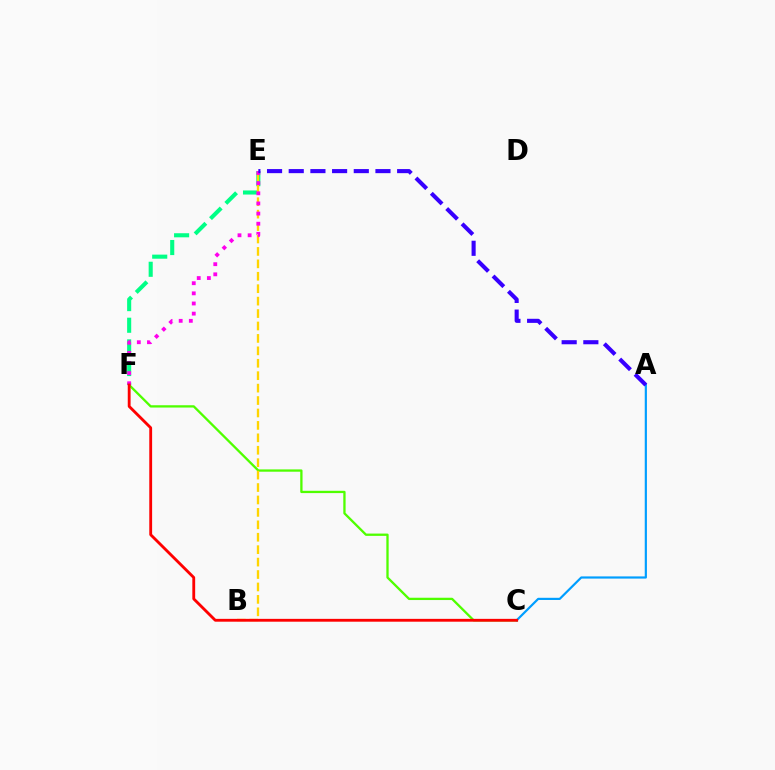{('C', 'F'): [{'color': '#4fff00', 'line_style': 'solid', 'thickness': 1.66}, {'color': '#ff0000', 'line_style': 'solid', 'thickness': 2.04}], ('E', 'F'): [{'color': '#00ff86', 'line_style': 'dashed', 'thickness': 2.94}, {'color': '#ff00ed', 'line_style': 'dotted', 'thickness': 2.75}], ('A', 'C'): [{'color': '#009eff', 'line_style': 'solid', 'thickness': 1.57}], ('B', 'E'): [{'color': '#ffd500', 'line_style': 'dashed', 'thickness': 1.69}], ('A', 'E'): [{'color': '#3700ff', 'line_style': 'dashed', 'thickness': 2.95}]}